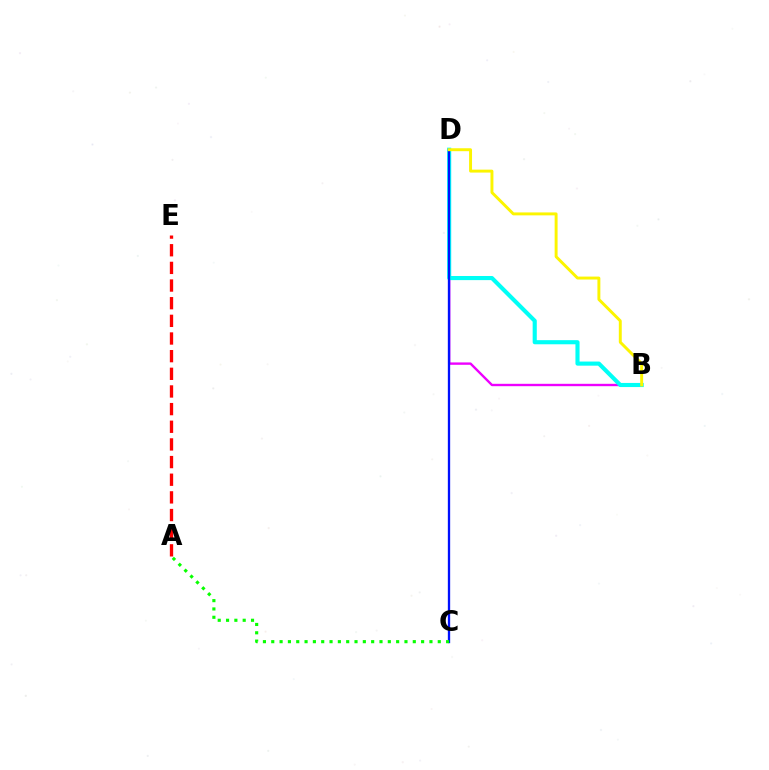{('B', 'D'): [{'color': '#ee00ff', 'line_style': 'solid', 'thickness': 1.71}, {'color': '#00fff6', 'line_style': 'solid', 'thickness': 2.97}, {'color': '#fcf500', 'line_style': 'solid', 'thickness': 2.11}], ('A', 'E'): [{'color': '#ff0000', 'line_style': 'dashed', 'thickness': 2.4}], ('C', 'D'): [{'color': '#0010ff', 'line_style': 'solid', 'thickness': 1.67}], ('A', 'C'): [{'color': '#08ff00', 'line_style': 'dotted', 'thickness': 2.26}]}